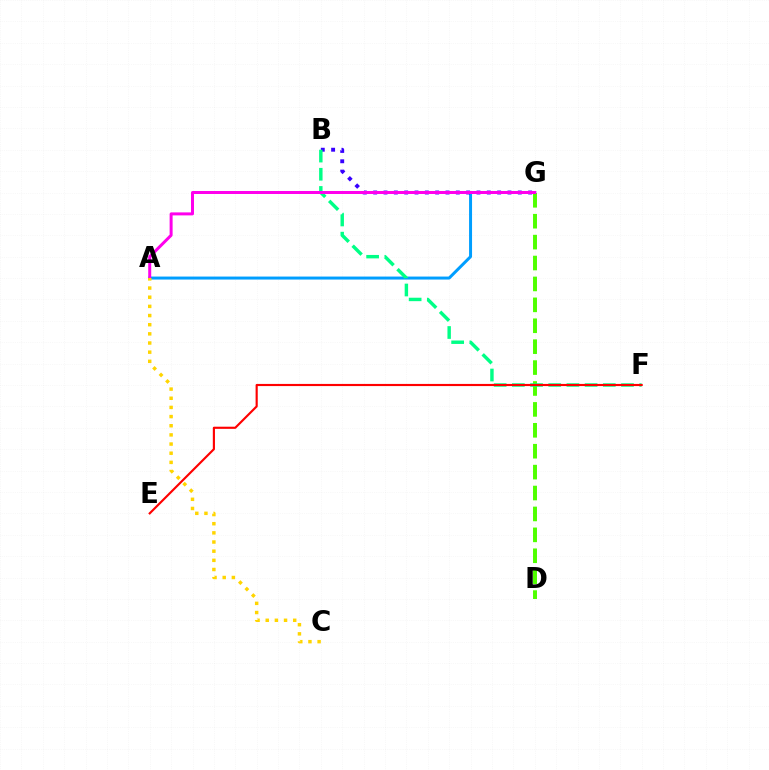{('A', 'G'): [{'color': '#009eff', 'line_style': 'solid', 'thickness': 2.15}, {'color': '#ff00ed', 'line_style': 'solid', 'thickness': 2.16}], ('B', 'G'): [{'color': '#3700ff', 'line_style': 'dotted', 'thickness': 2.81}], ('D', 'G'): [{'color': '#4fff00', 'line_style': 'dashed', 'thickness': 2.84}], ('B', 'F'): [{'color': '#00ff86', 'line_style': 'dashed', 'thickness': 2.47}], ('E', 'F'): [{'color': '#ff0000', 'line_style': 'solid', 'thickness': 1.55}], ('A', 'C'): [{'color': '#ffd500', 'line_style': 'dotted', 'thickness': 2.49}]}